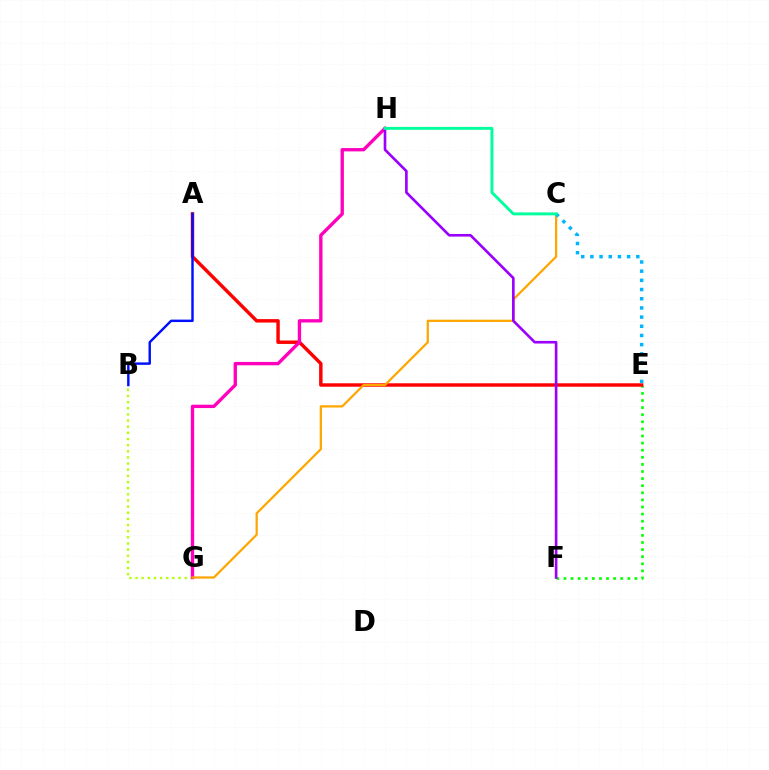{('B', 'G'): [{'color': '#b3ff00', 'line_style': 'dotted', 'thickness': 1.67}], ('E', 'F'): [{'color': '#08ff00', 'line_style': 'dotted', 'thickness': 1.93}], ('A', 'E'): [{'color': '#ff0000', 'line_style': 'solid', 'thickness': 2.48}], ('A', 'B'): [{'color': '#0010ff', 'line_style': 'solid', 'thickness': 1.76}], ('G', 'H'): [{'color': '#ff00bd', 'line_style': 'solid', 'thickness': 2.41}], ('C', 'G'): [{'color': '#ffa500', 'line_style': 'solid', 'thickness': 1.61}], ('F', 'H'): [{'color': '#9b00ff', 'line_style': 'solid', 'thickness': 1.89}], ('C', 'E'): [{'color': '#00b5ff', 'line_style': 'dotted', 'thickness': 2.5}], ('C', 'H'): [{'color': '#00ff9d', 'line_style': 'solid', 'thickness': 2.11}]}